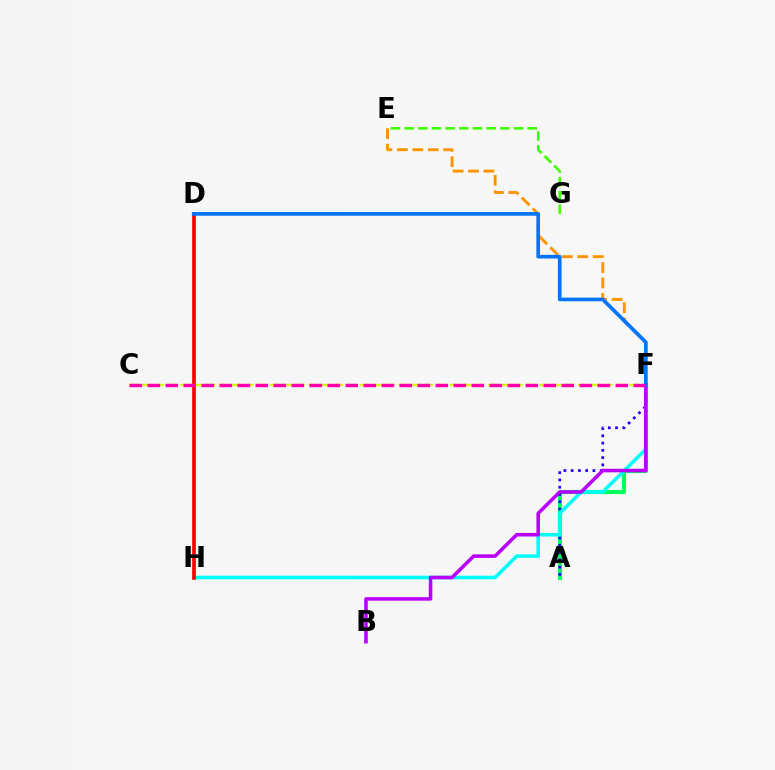{('A', 'F'): [{'color': '#00ff5c', 'line_style': 'solid', 'thickness': 2.99}, {'color': '#2500ff', 'line_style': 'dotted', 'thickness': 1.97}], ('F', 'H'): [{'color': '#00fff6', 'line_style': 'solid', 'thickness': 2.57}], ('E', 'F'): [{'color': '#ff9400', 'line_style': 'dashed', 'thickness': 2.1}], ('D', 'H'): [{'color': '#ff0000', 'line_style': 'solid', 'thickness': 2.63}], ('C', 'F'): [{'color': '#d1ff00', 'line_style': 'dashed', 'thickness': 1.74}, {'color': '#ff00ac', 'line_style': 'dashed', 'thickness': 2.45}], ('E', 'G'): [{'color': '#3dff00', 'line_style': 'dashed', 'thickness': 1.86}], ('B', 'F'): [{'color': '#b900ff', 'line_style': 'solid', 'thickness': 2.55}], ('D', 'F'): [{'color': '#0074ff', 'line_style': 'solid', 'thickness': 2.64}]}